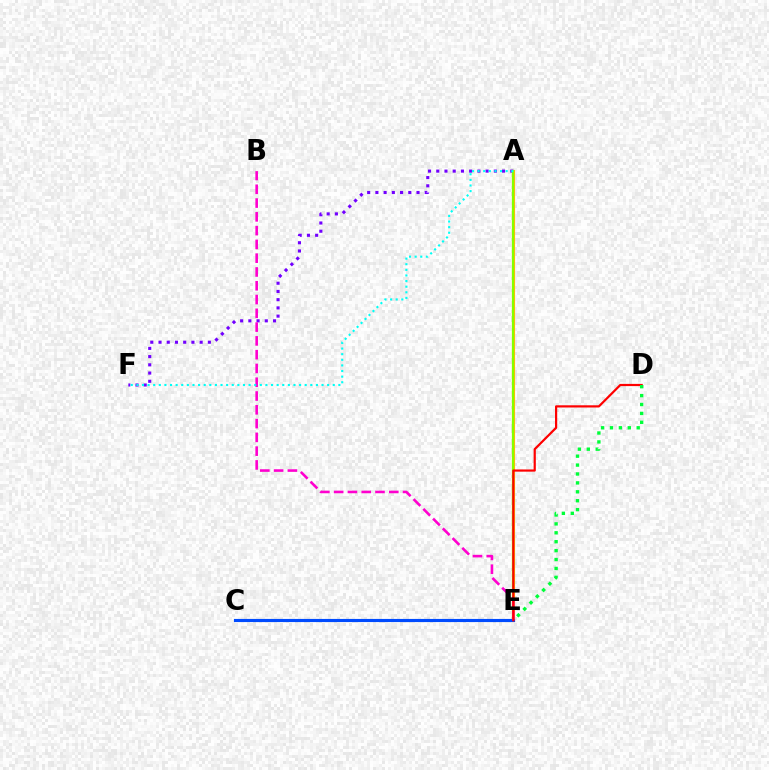{('A', 'E'): [{'color': '#ffbd00', 'line_style': 'solid', 'thickness': 2.25}, {'color': '#84ff00', 'line_style': 'solid', 'thickness': 1.56}], ('A', 'F'): [{'color': '#7200ff', 'line_style': 'dotted', 'thickness': 2.23}, {'color': '#00fff6', 'line_style': 'dotted', 'thickness': 1.52}], ('C', 'E'): [{'color': '#004bff', 'line_style': 'solid', 'thickness': 2.26}], ('B', 'E'): [{'color': '#ff00cf', 'line_style': 'dashed', 'thickness': 1.87}], ('D', 'E'): [{'color': '#ff0000', 'line_style': 'solid', 'thickness': 1.59}, {'color': '#00ff39', 'line_style': 'dotted', 'thickness': 2.42}]}